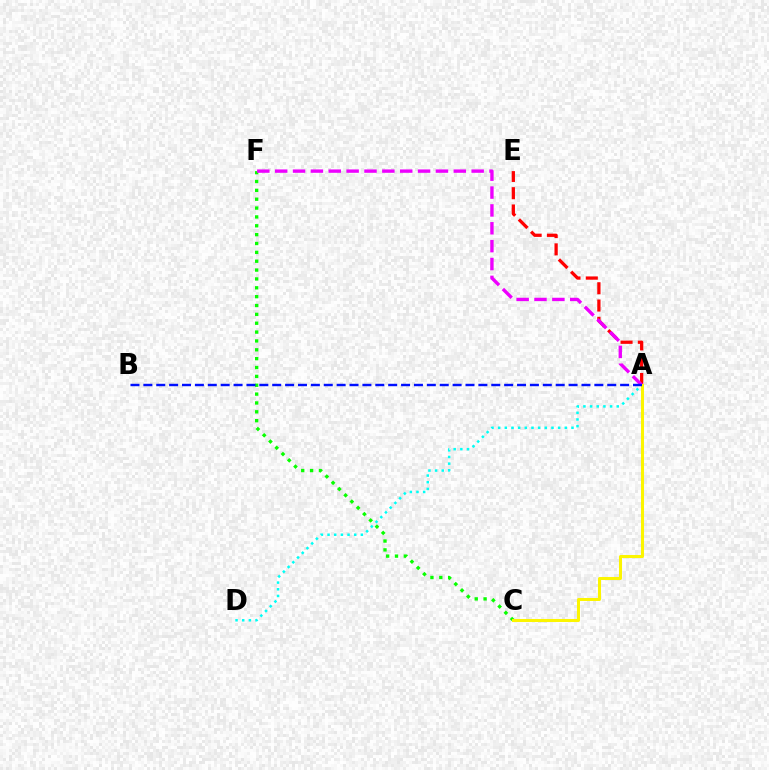{('A', 'E'): [{'color': '#ff0000', 'line_style': 'dashed', 'thickness': 2.35}], ('A', 'D'): [{'color': '#00fff6', 'line_style': 'dotted', 'thickness': 1.81}], ('C', 'F'): [{'color': '#08ff00', 'line_style': 'dotted', 'thickness': 2.41}], ('A', 'F'): [{'color': '#ee00ff', 'line_style': 'dashed', 'thickness': 2.43}], ('A', 'C'): [{'color': '#fcf500', 'line_style': 'solid', 'thickness': 2.18}], ('A', 'B'): [{'color': '#0010ff', 'line_style': 'dashed', 'thickness': 1.75}]}